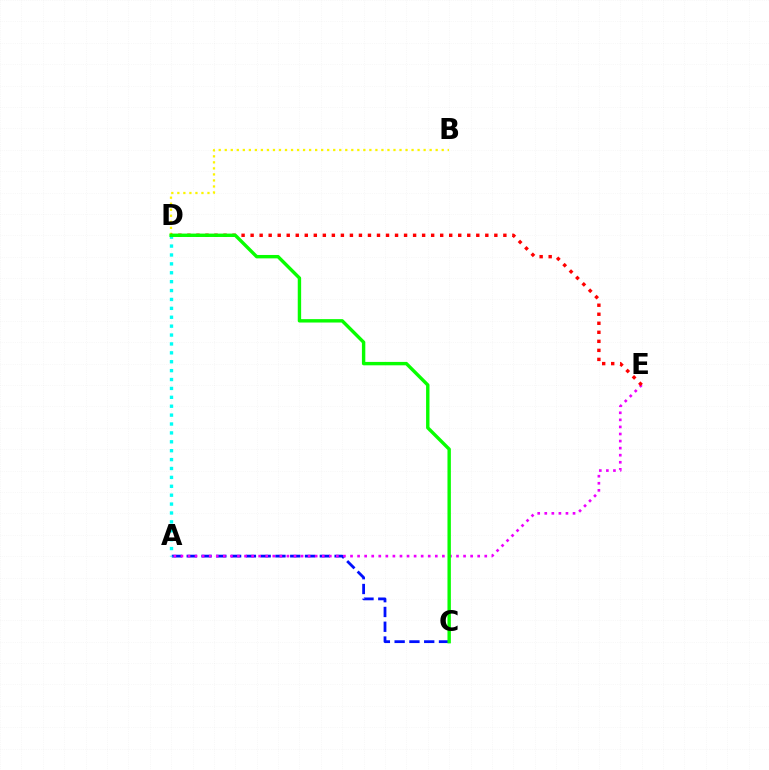{('B', 'D'): [{'color': '#fcf500', 'line_style': 'dotted', 'thickness': 1.64}], ('A', 'C'): [{'color': '#0010ff', 'line_style': 'dashed', 'thickness': 2.01}], ('A', 'E'): [{'color': '#ee00ff', 'line_style': 'dotted', 'thickness': 1.92}], ('D', 'E'): [{'color': '#ff0000', 'line_style': 'dotted', 'thickness': 2.45}], ('A', 'D'): [{'color': '#00fff6', 'line_style': 'dotted', 'thickness': 2.42}], ('C', 'D'): [{'color': '#08ff00', 'line_style': 'solid', 'thickness': 2.45}]}